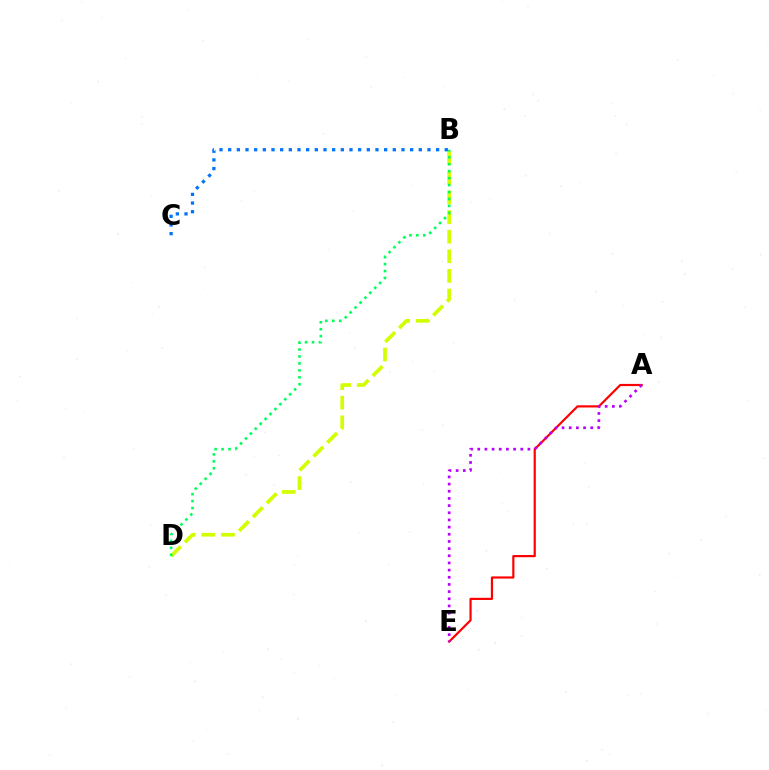{('A', 'E'): [{'color': '#ff0000', 'line_style': 'solid', 'thickness': 1.57}, {'color': '#b900ff', 'line_style': 'dotted', 'thickness': 1.95}], ('B', 'D'): [{'color': '#d1ff00', 'line_style': 'dashed', 'thickness': 2.66}, {'color': '#00ff5c', 'line_style': 'dotted', 'thickness': 1.89}], ('B', 'C'): [{'color': '#0074ff', 'line_style': 'dotted', 'thickness': 2.35}]}